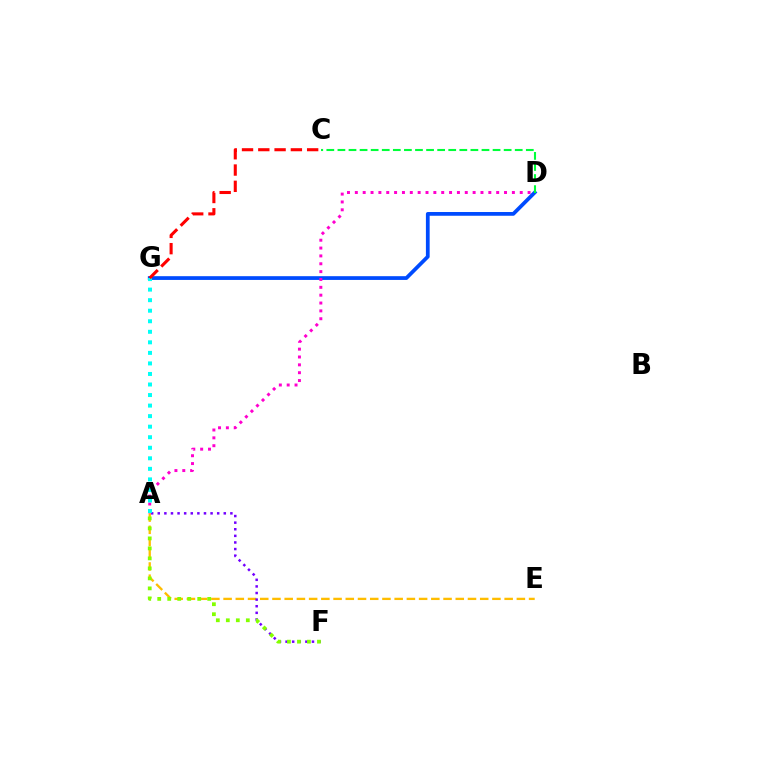{('A', 'E'): [{'color': '#ffbd00', 'line_style': 'dashed', 'thickness': 1.66}], ('D', 'G'): [{'color': '#004bff', 'line_style': 'solid', 'thickness': 2.7}], ('A', 'D'): [{'color': '#ff00cf', 'line_style': 'dotted', 'thickness': 2.13}], ('C', 'D'): [{'color': '#00ff39', 'line_style': 'dashed', 'thickness': 1.51}], ('A', 'F'): [{'color': '#7200ff', 'line_style': 'dotted', 'thickness': 1.79}, {'color': '#84ff00', 'line_style': 'dotted', 'thickness': 2.72}], ('A', 'G'): [{'color': '#00fff6', 'line_style': 'dotted', 'thickness': 2.86}], ('C', 'G'): [{'color': '#ff0000', 'line_style': 'dashed', 'thickness': 2.21}]}